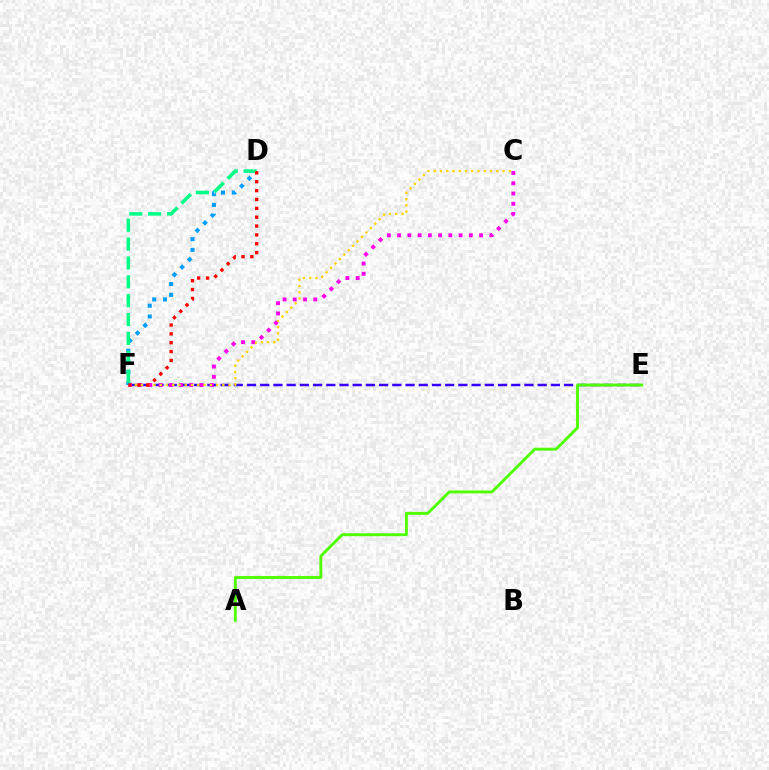{('E', 'F'): [{'color': '#3700ff', 'line_style': 'dashed', 'thickness': 1.79}], ('C', 'F'): [{'color': '#ff00ed', 'line_style': 'dotted', 'thickness': 2.78}, {'color': '#ffd500', 'line_style': 'dotted', 'thickness': 1.7}], ('D', 'F'): [{'color': '#009eff', 'line_style': 'dotted', 'thickness': 2.92}, {'color': '#00ff86', 'line_style': 'dashed', 'thickness': 2.56}, {'color': '#ff0000', 'line_style': 'dotted', 'thickness': 2.41}], ('A', 'E'): [{'color': '#4fff00', 'line_style': 'solid', 'thickness': 2.08}]}